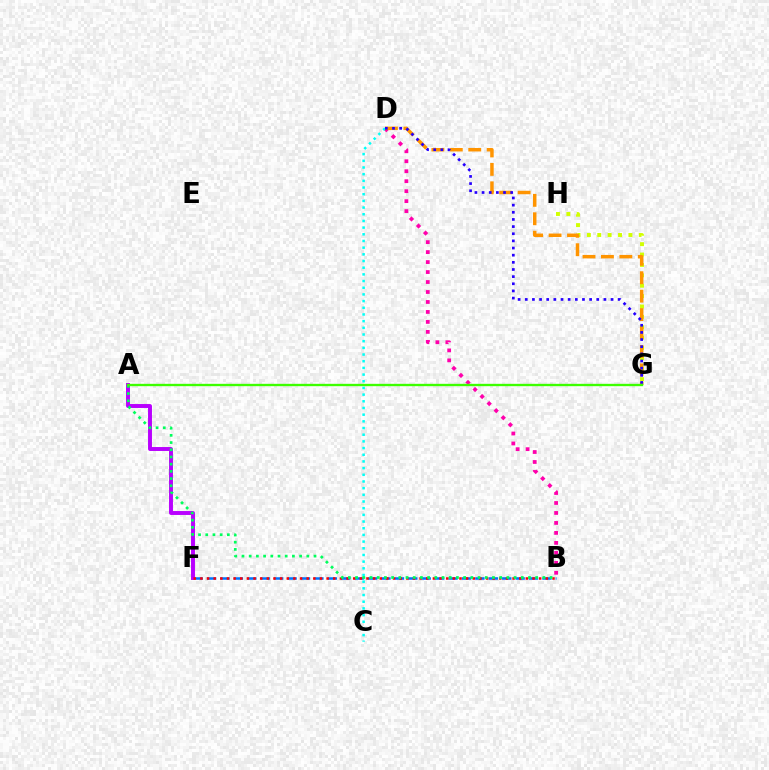{('B', 'D'): [{'color': '#ff00ac', 'line_style': 'dotted', 'thickness': 2.71}], ('G', 'H'): [{'color': '#d1ff00', 'line_style': 'dotted', 'thickness': 2.82}], ('B', 'F'): [{'color': '#0074ff', 'line_style': 'dashed', 'thickness': 1.82}, {'color': '#ff0000', 'line_style': 'dotted', 'thickness': 1.8}], ('C', 'D'): [{'color': '#00fff6', 'line_style': 'dotted', 'thickness': 1.82}], ('A', 'F'): [{'color': '#b900ff', 'line_style': 'solid', 'thickness': 2.83}], ('D', 'G'): [{'color': '#ff9400', 'line_style': 'dashed', 'thickness': 2.5}, {'color': '#2500ff', 'line_style': 'dotted', 'thickness': 1.94}], ('A', 'B'): [{'color': '#00ff5c', 'line_style': 'dotted', 'thickness': 1.96}], ('A', 'G'): [{'color': '#3dff00', 'line_style': 'solid', 'thickness': 1.69}]}